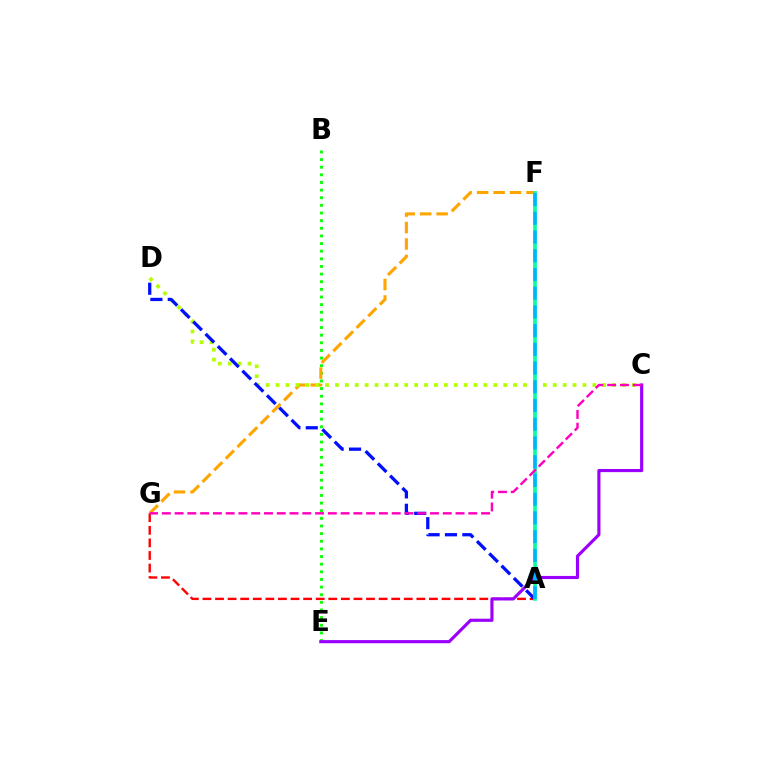{('B', 'E'): [{'color': '#08ff00', 'line_style': 'dotted', 'thickness': 2.07}], ('A', 'G'): [{'color': '#ff0000', 'line_style': 'dashed', 'thickness': 1.71}], ('F', 'G'): [{'color': '#ffa500', 'line_style': 'dashed', 'thickness': 2.24}], ('C', 'D'): [{'color': '#b3ff00', 'line_style': 'dotted', 'thickness': 2.69}], ('A', 'D'): [{'color': '#0010ff', 'line_style': 'dashed', 'thickness': 2.36}], ('A', 'F'): [{'color': '#00ff9d', 'line_style': 'solid', 'thickness': 2.6}, {'color': '#00b5ff', 'line_style': 'dashed', 'thickness': 2.54}], ('C', 'E'): [{'color': '#9b00ff', 'line_style': 'solid', 'thickness': 2.26}], ('C', 'G'): [{'color': '#ff00bd', 'line_style': 'dashed', 'thickness': 1.73}]}